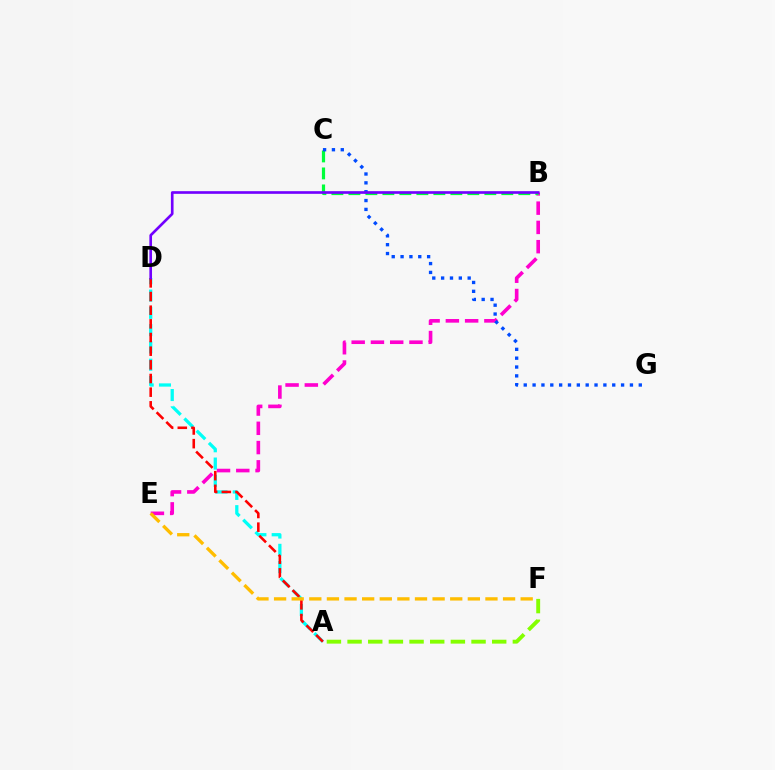{('A', 'D'): [{'color': '#00fff6', 'line_style': 'dashed', 'thickness': 2.35}, {'color': '#ff0000', 'line_style': 'dashed', 'thickness': 1.86}], ('B', 'E'): [{'color': '#ff00cf', 'line_style': 'dashed', 'thickness': 2.62}], ('B', 'C'): [{'color': '#00ff39', 'line_style': 'dashed', 'thickness': 2.31}], ('C', 'G'): [{'color': '#004bff', 'line_style': 'dotted', 'thickness': 2.4}], ('E', 'F'): [{'color': '#ffbd00', 'line_style': 'dashed', 'thickness': 2.39}], ('A', 'F'): [{'color': '#84ff00', 'line_style': 'dashed', 'thickness': 2.81}], ('B', 'D'): [{'color': '#7200ff', 'line_style': 'solid', 'thickness': 1.91}]}